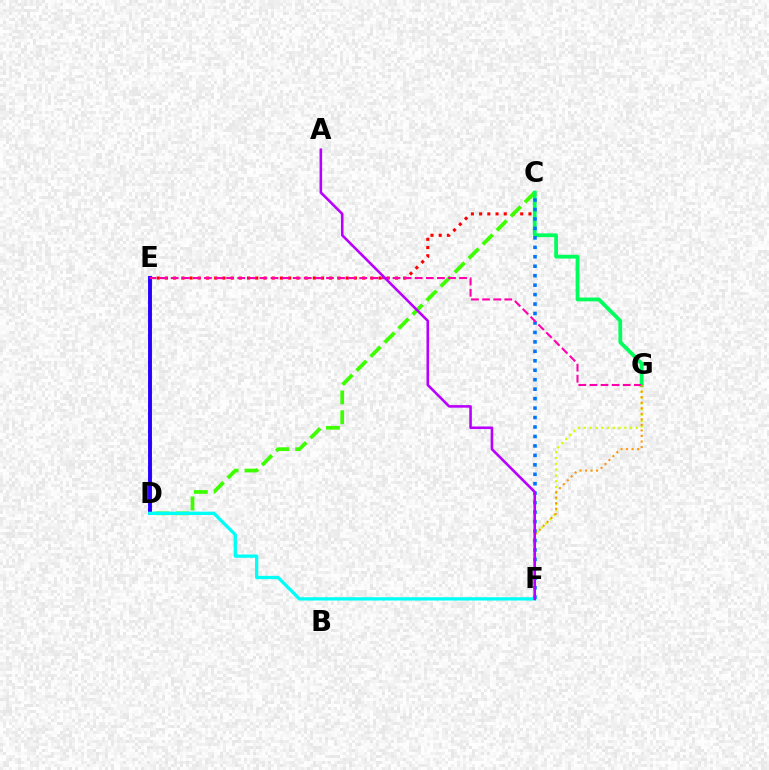{('C', 'E'): [{'color': '#ff0000', 'line_style': 'dotted', 'thickness': 2.23}], ('F', 'G'): [{'color': '#d1ff00', 'line_style': 'dotted', 'thickness': 1.58}, {'color': '#ff9400', 'line_style': 'dotted', 'thickness': 1.51}], ('C', 'D'): [{'color': '#3dff00', 'line_style': 'dashed', 'thickness': 2.69}], ('C', 'G'): [{'color': '#00ff5c', 'line_style': 'solid', 'thickness': 2.72}], ('D', 'E'): [{'color': '#2500ff', 'line_style': 'solid', 'thickness': 2.8}], ('C', 'F'): [{'color': '#0074ff', 'line_style': 'dotted', 'thickness': 2.57}], ('D', 'F'): [{'color': '#00fff6', 'line_style': 'solid', 'thickness': 2.37}], ('E', 'G'): [{'color': '#ff00ac', 'line_style': 'dashed', 'thickness': 1.51}], ('A', 'F'): [{'color': '#b900ff', 'line_style': 'solid', 'thickness': 1.86}]}